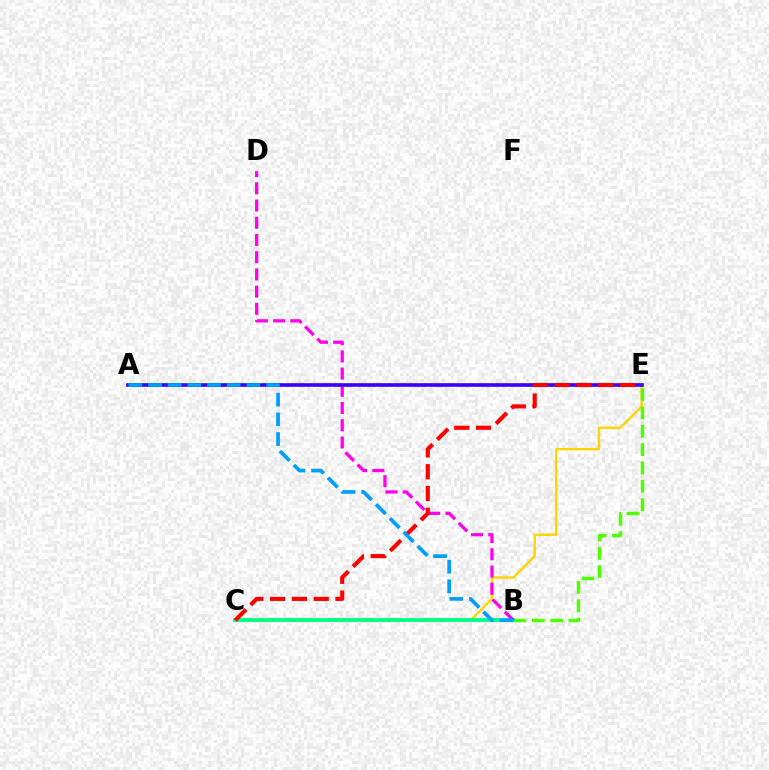{('C', 'E'): [{'color': '#ffd500', 'line_style': 'solid', 'thickness': 1.71}, {'color': '#ff0000', 'line_style': 'dashed', 'thickness': 2.96}], ('B', 'E'): [{'color': '#4fff00', 'line_style': 'dashed', 'thickness': 2.49}], ('B', 'C'): [{'color': '#00ff86', 'line_style': 'solid', 'thickness': 2.78}], ('B', 'D'): [{'color': '#ff00ed', 'line_style': 'dashed', 'thickness': 2.34}], ('A', 'E'): [{'color': '#3700ff', 'line_style': 'solid', 'thickness': 2.61}], ('A', 'B'): [{'color': '#009eff', 'line_style': 'dashed', 'thickness': 2.67}]}